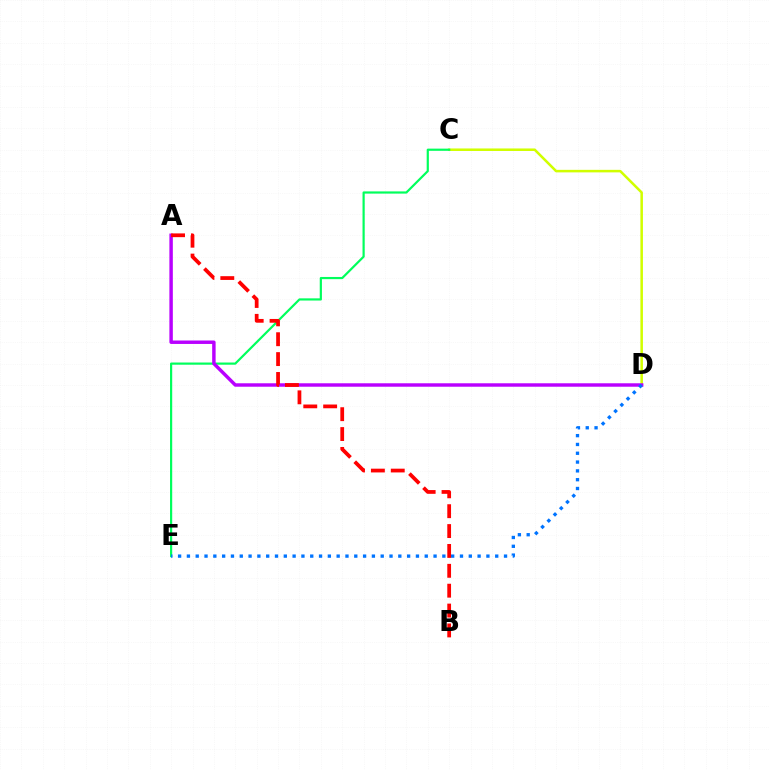{('C', 'D'): [{'color': '#d1ff00', 'line_style': 'solid', 'thickness': 1.82}], ('C', 'E'): [{'color': '#00ff5c', 'line_style': 'solid', 'thickness': 1.58}], ('A', 'D'): [{'color': '#b900ff', 'line_style': 'solid', 'thickness': 2.48}], ('D', 'E'): [{'color': '#0074ff', 'line_style': 'dotted', 'thickness': 2.39}], ('A', 'B'): [{'color': '#ff0000', 'line_style': 'dashed', 'thickness': 2.7}]}